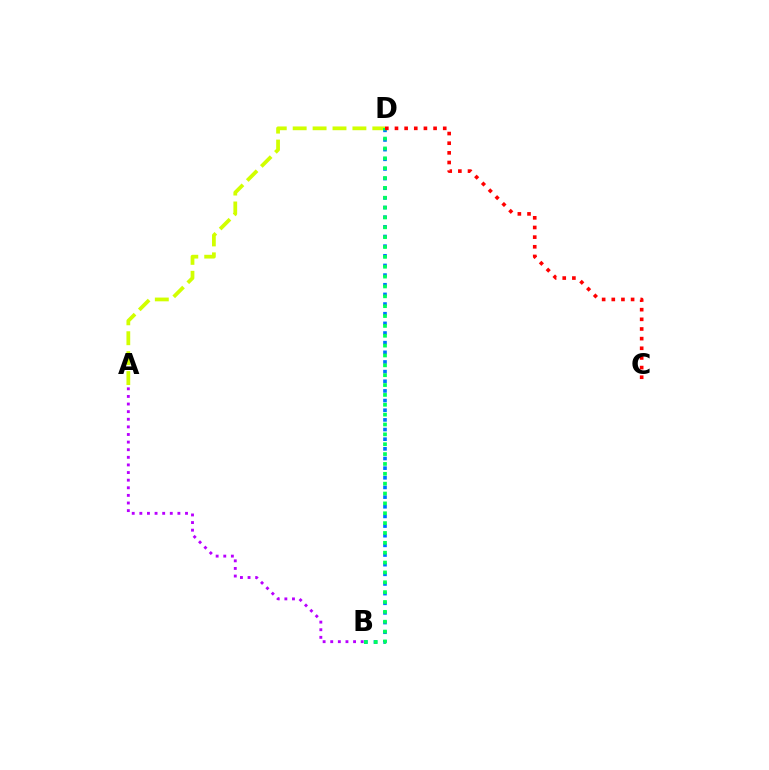{('A', 'D'): [{'color': '#d1ff00', 'line_style': 'dashed', 'thickness': 2.7}], ('B', 'D'): [{'color': '#0074ff', 'line_style': 'dotted', 'thickness': 2.62}, {'color': '#00ff5c', 'line_style': 'dotted', 'thickness': 2.68}], ('A', 'B'): [{'color': '#b900ff', 'line_style': 'dotted', 'thickness': 2.07}], ('C', 'D'): [{'color': '#ff0000', 'line_style': 'dotted', 'thickness': 2.62}]}